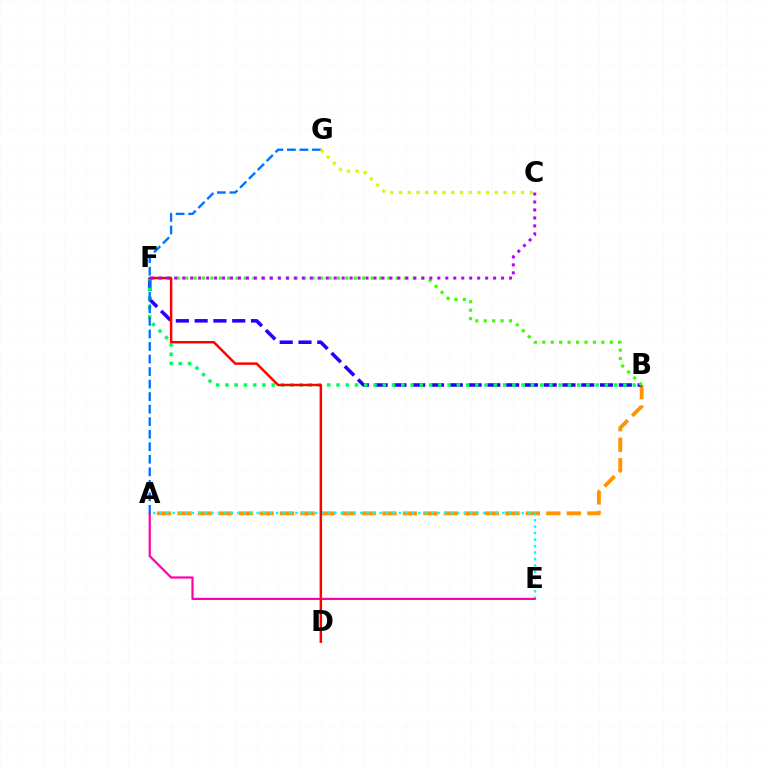{('A', 'B'): [{'color': '#ff9400', 'line_style': 'dashed', 'thickness': 2.78}], ('B', 'F'): [{'color': '#2500ff', 'line_style': 'dashed', 'thickness': 2.55}, {'color': '#00ff5c', 'line_style': 'dotted', 'thickness': 2.51}, {'color': '#3dff00', 'line_style': 'dotted', 'thickness': 2.29}], ('A', 'E'): [{'color': '#00fff6', 'line_style': 'dotted', 'thickness': 1.76}, {'color': '#ff00ac', 'line_style': 'solid', 'thickness': 1.58}], ('A', 'G'): [{'color': '#0074ff', 'line_style': 'dashed', 'thickness': 1.7}], ('D', 'F'): [{'color': '#ff0000', 'line_style': 'solid', 'thickness': 1.77}], ('C', 'G'): [{'color': '#d1ff00', 'line_style': 'dotted', 'thickness': 2.37}], ('C', 'F'): [{'color': '#b900ff', 'line_style': 'dotted', 'thickness': 2.17}]}